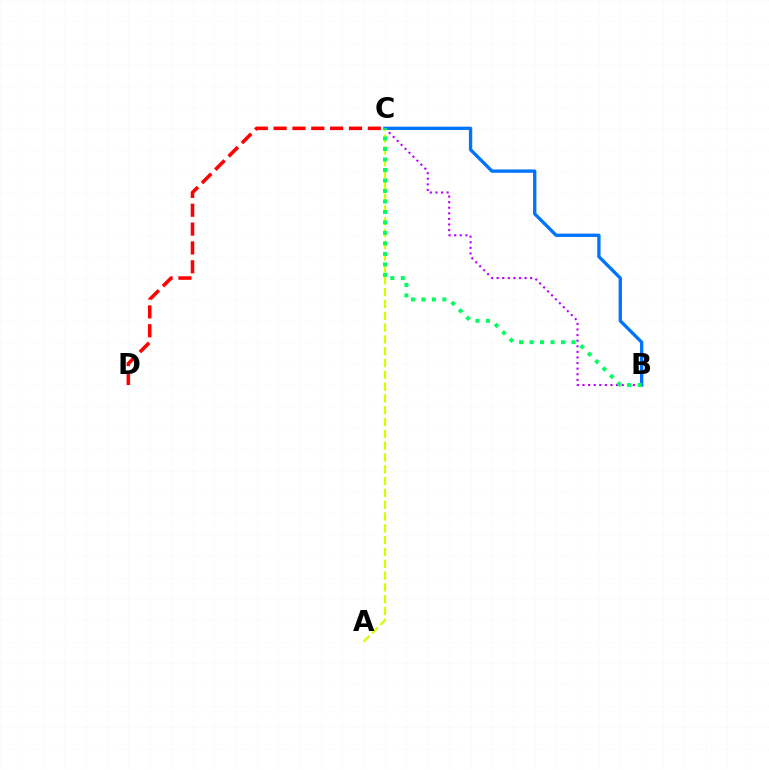{('B', 'C'): [{'color': '#b900ff', 'line_style': 'dotted', 'thickness': 1.52}, {'color': '#0074ff', 'line_style': 'solid', 'thickness': 2.4}, {'color': '#00ff5c', 'line_style': 'dotted', 'thickness': 2.85}], ('A', 'C'): [{'color': '#d1ff00', 'line_style': 'dashed', 'thickness': 1.6}], ('C', 'D'): [{'color': '#ff0000', 'line_style': 'dashed', 'thickness': 2.56}]}